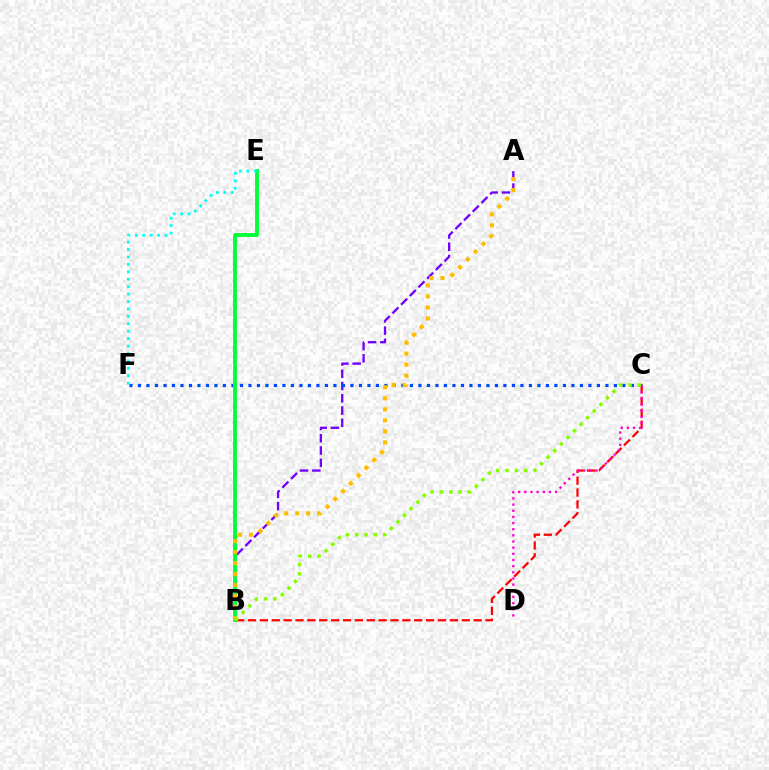{('A', 'B'): [{'color': '#7200ff', 'line_style': 'dashed', 'thickness': 1.67}, {'color': '#ffbd00', 'line_style': 'dotted', 'thickness': 2.99}], ('C', 'F'): [{'color': '#004bff', 'line_style': 'dotted', 'thickness': 2.31}], ('B', 'C'): [{'color': '#ff0000', 'line_style': 'dashed', 'thickness': 1.61}, {'color': '#84ff00', 'line_style': 'dotted', 'thickness': 2.53}], ('C', 'D'): [{'color': '#ff00cf', 'line_style': 'dotted', 'thickness': 1.67}], ('B', 'E'): [{'color': '#00ff39', 'line_style': 'solid', 'thickness': 2.78}], ('E', 'F'): [{'color': '#00fff6', 'line_style': 'dotted', 'thickness': 2.02}]}